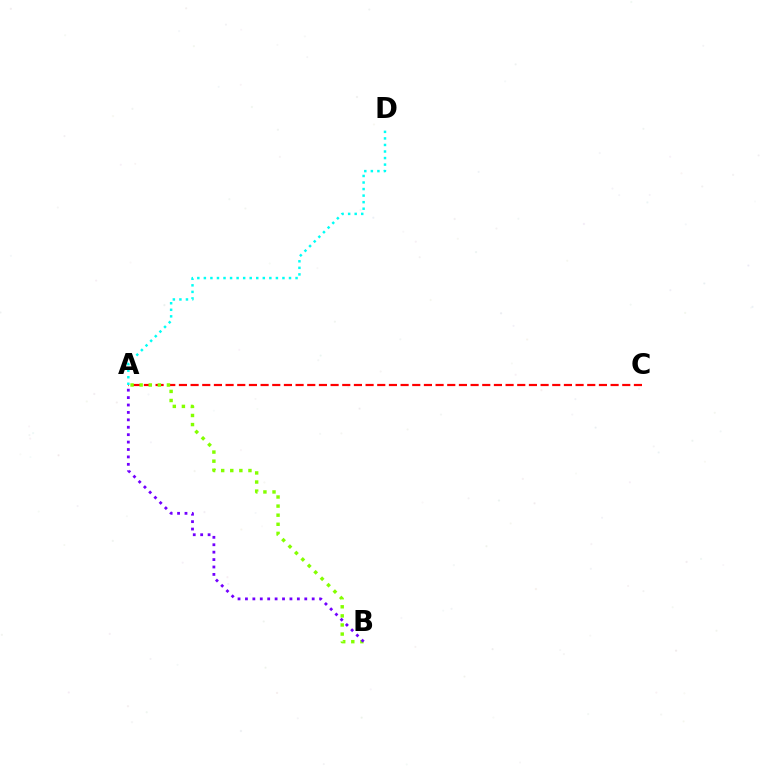{('A', 'C'): [{'color': '#ff0000', 'line_style': 'dashed', 'thickness': 1.58}], ('A', 'D'): [{'color': '#00fff6', 'line_style': 'dotted', 'thickness': 1.78}], ('A', 'B'): [{'color': '#84ff00', 'line_style': 'dotted', 'thickness': 2.47}, {'color': '#7200ff', 'line_style': 'dotted', 'thickness': 2.01}]}